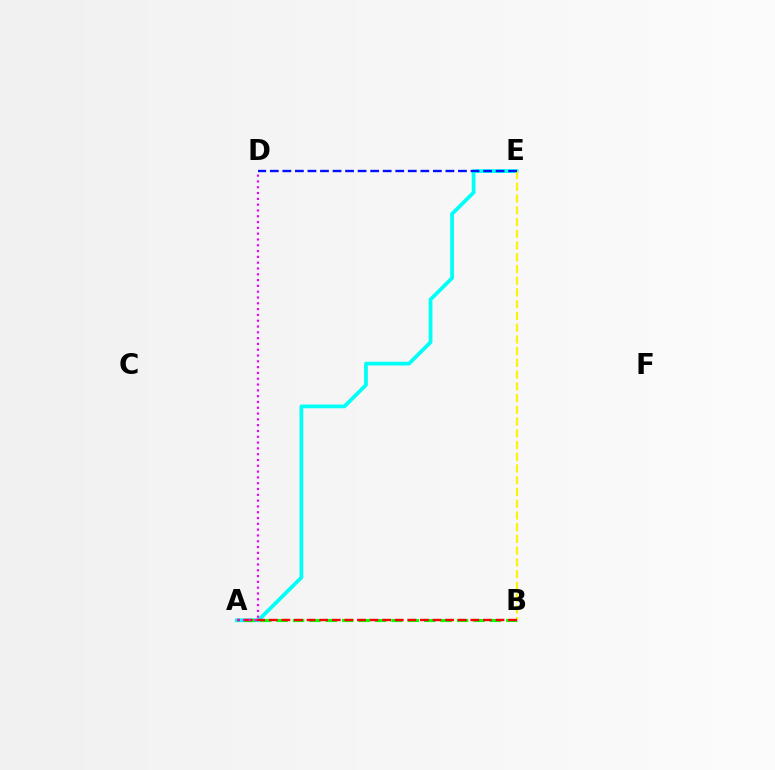{('A', 'E'): [{'color': '#00fff6', 'line_style': 'solid', 'thickness': 2.7}], ('A', 'B'): [{'color': '#08ff00', 'line_style': 'dashed', 'thickness': 2.23}, {'color': '#ff0000', 'line_style': 'dashed', 'thickness': 1.71}], ('B', 'E'): [{'color': '#fcf500', 'line_style': 'dashed', 'thickness': 1.59}], ('D', 'E'): [{'color': '#0010ff', 'line_style': 'dashed', 'thickness': 1.7}], ('A', 'D'): [{'color': '#ee00ff', 'line_style': 'dotted', 'thickness': 1.58}]}